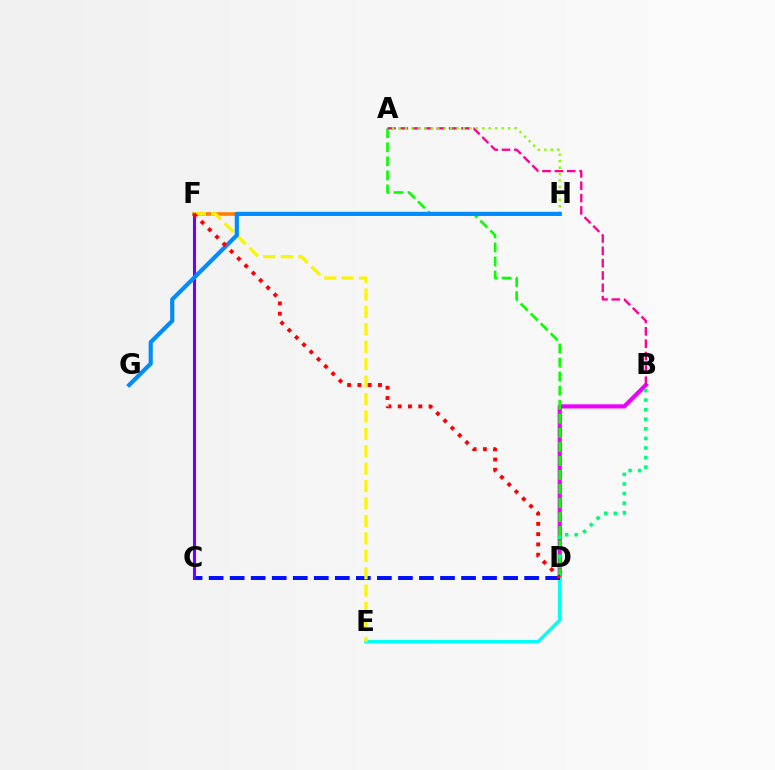{('B', 'D'): [{'color': '#ee00ff', 'line_style': 'solid', 'thickness': 2.99}, {'color': '#00ff74', 'line_style': 'dotted', 'thickness': 2.6}], ('F', 'H'): [{'color': '#ff7c00', 'line_style': 'solid', 'thickness': 2.53}], ('D', 'E'): [{'color': '#00fff6', 'line_style': 'solid', 'thickness': 2.5}], ('C', 'D'): [{'color': '#0010ff', 'line_style': 'dashed', 'thickness': 2.86}], ('C', 'F'): [{'color': '#7200ff', 'line_style': 'solid', 'thickness': 2.21}], ('A', 'D'): [{'color': '#08ff00', 'line_style': 'dashed', 'thickness': 1.91}], ('A', 'B'): [{'color': '#ff0094', 'line_style': 'dashed', 'thickness': 1.68}], ('E', 'F'): [{'color': '#fcf500', 'line_style': 'dashed', 'thickness': 2.37}], ('A', 'H'): [{'color': '#84ff00', 'line_style': 'dotted', 'thickness': 1.75}], ('G', 'H'): [{'color': '#008cff', 'line_style': 'solid', 'thickness': 2.99}], ('D', 'F'): [{'color': '#ff0000', 'line_style': 'dotted', 'thickness': 2.79}]}